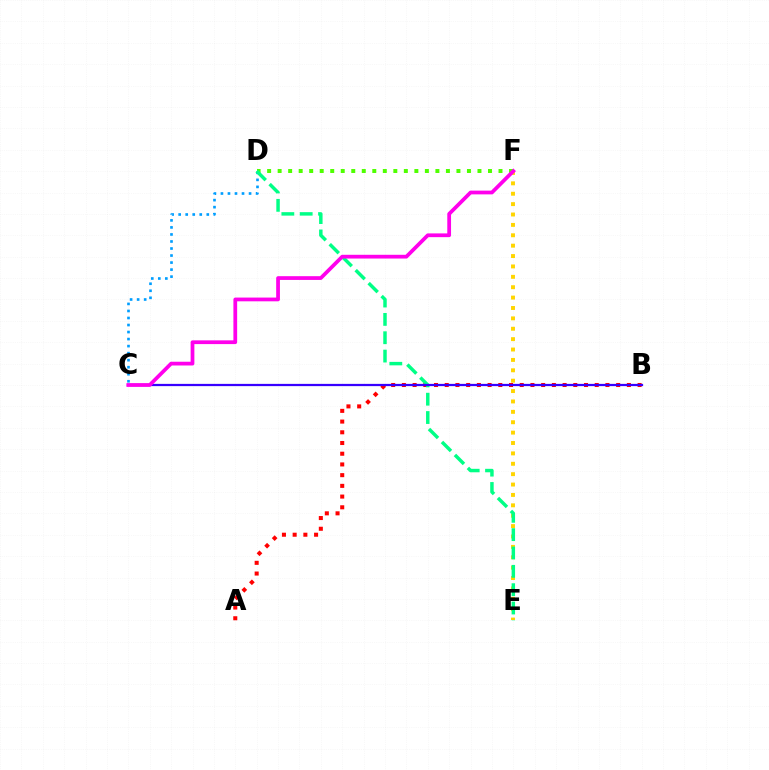{('D', 'F'): [{'color': '#4fff00', 'line_style': 'dotted', 'thickness': 2.86}], ('E', 'F'): [{'color': '#ffd500', 'line_style': 'dotted', 'thickness': 2.82}], ('A', 'B'): [{'color': '#ff0000', 'line_style': 'dotted', 'thickness': 2.91}], ('C', 'D'): [{'color': '#009eff', 'line_style': 'dotted', 'thickness': 1.91}], ('D', 'E'): [{'color': '#00ff86', 'line_style': 'dashed', 'thickness': 2.49}], ('B', 'C'): [{'color': '#3700ff', 'line_style': 'solid', 'thickness': 1.61}], ('C', 'F'): [{'color': '#ff00ed', 'line_style': 'solid', 'thickness': 2.7}]}